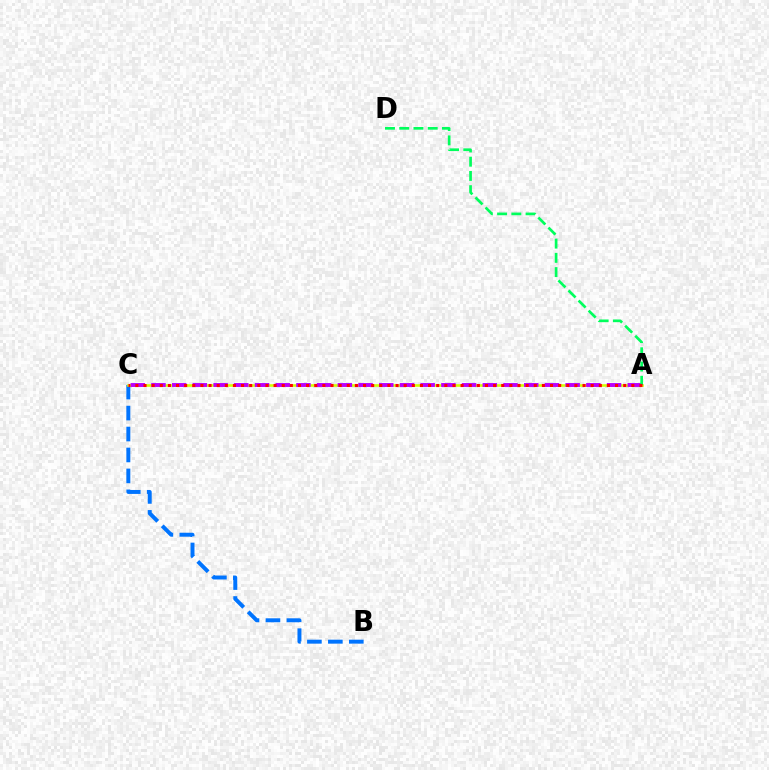{('B', 'C'): [{'color': '#0074ff', 'line_style': 'dashed', 'thickness': 2.85}], ('A', 'C'): [{'color': '#d1ff00', 'line_style': 'solid', 'thickness': 1.87}, {'color': '#b900ff', 'line_style': 'dashed', 'thickness': 2.81}, {'color': '#ff0000', 'line_style': 'dotted', 'thickness': 2.21}], ('A', 'D'): [{'color': '#00ff5c', 'line_style': 'dashed', 'thickness': 1.93}]}